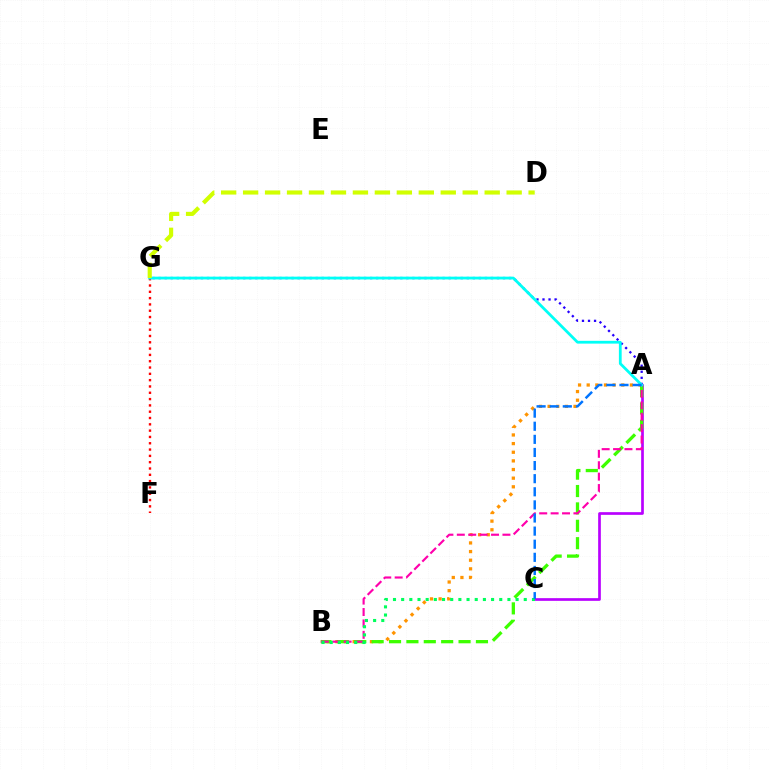{('A', 'B'): [{'color': '#ff9400', 'line_style': 'dotted', 'thickness': 2.35}, {'color': '#3dff00', 'line_style': 'dashed', 'thickness': 2.36}, {'color': '#ff00ac', 'line_style': 'dashed', 'thickness': 1.55}], ('A', 'C'): [{'color': '#b900ff', 'line_style': 'solid', 'thickness': 1.93}, {'color': '#0074ff', 'line_style': 'dashed', 'thickness': 1.78}], ('A', 'G'): [{'color': '#2500ff', 'line_style': 'dotted', 'thickness': 1.64}, {'color': '#00fff6', 'line_style': 'solid', 'thickness': 2.0}], ('F', 'G'): [{'color': '#ff0000', 'line_style': 'dotted', 'thickness': 1.71}], ('B', 'C'): [{'color': '#00ff5c', 'line_style': 'dotted', 'thickness': 2.22}], ('D', 'G'): [{'color': '#d1ff00', 'line_style': 'dashed', 'thickness': 2.98}]}